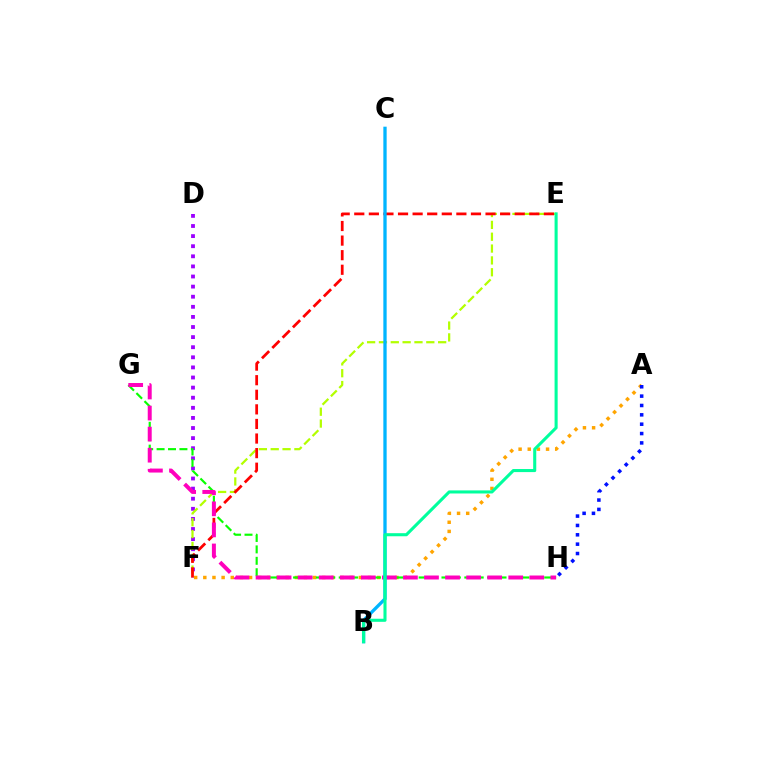{('D', 'F'): [{'color': '#9b00ff', 'line_style': 'dotted', 'thickness': 2.74}], ('E', 'F'): [{'color': '#b3ff00', 'line_style': 'dashed', 'thickness': 1.61}, {'color': '#ff0000', 'line_style': 'dashed', 'thickness': 1.98}], ('A', 'F'): [{'color': '#ffa500', 'line_style': 'dotted', 'thickness': 2.49}], ('G', 'H'): [{'color': '#08ff00', 'line_style': 'dashed', 'thickness': 1.55}, {'color': '#ff00bd', 'line_style': 'dashed', 'thickness': 2.86}], ('A', 'H'): [{'color': '#0010ff', 'line_style': 'dotted', 'thickness': 2.54}], ('B', 'C'): [{'color': '#00b5ff', 'line_style': 'solid', 'thickness': 2.38}], ('B', 'E'): [{'color': '#00ff9d', 'line_style': 'solid', 'thickness': 2.21}]}